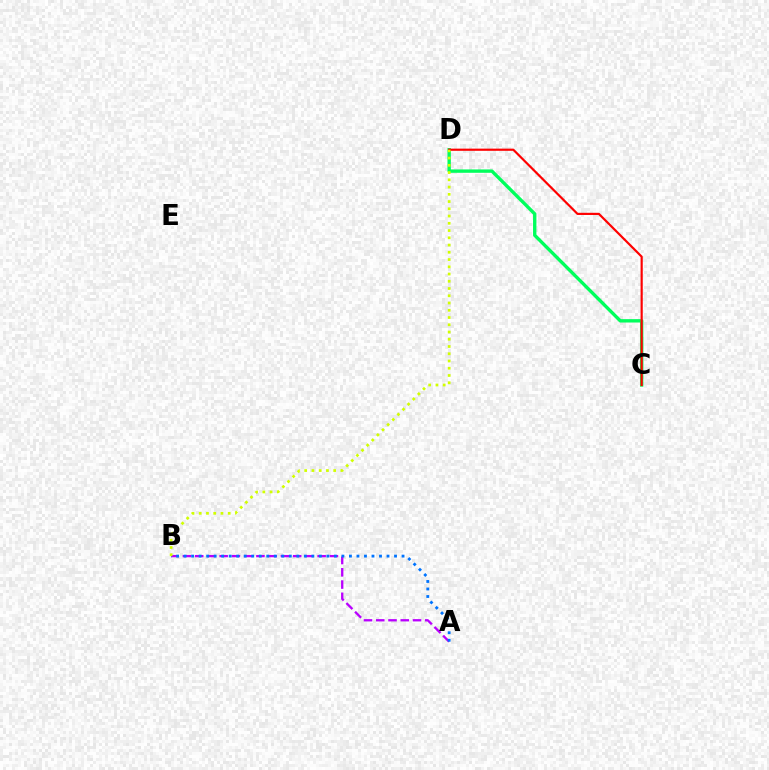{('A', 'B'): [{'color': '#b900ff', 'line_style': 'dashed', 'thickness': 1.66}, {'color': '#0074ff', 'line_style': 'dotted', 'thickness': 2.04}], ('C', 'D'): [{'color': '#00ff5c', 'line_style': 'solid', 'thickness': 2.43}, {'color': '#ff0000', 'line_style': 'solid', 'thickness': 1.57}], ('B', 'D'): [{'color': '#d1ff00', 'line_style': 'dotted', 'thickness': 1.97}]}